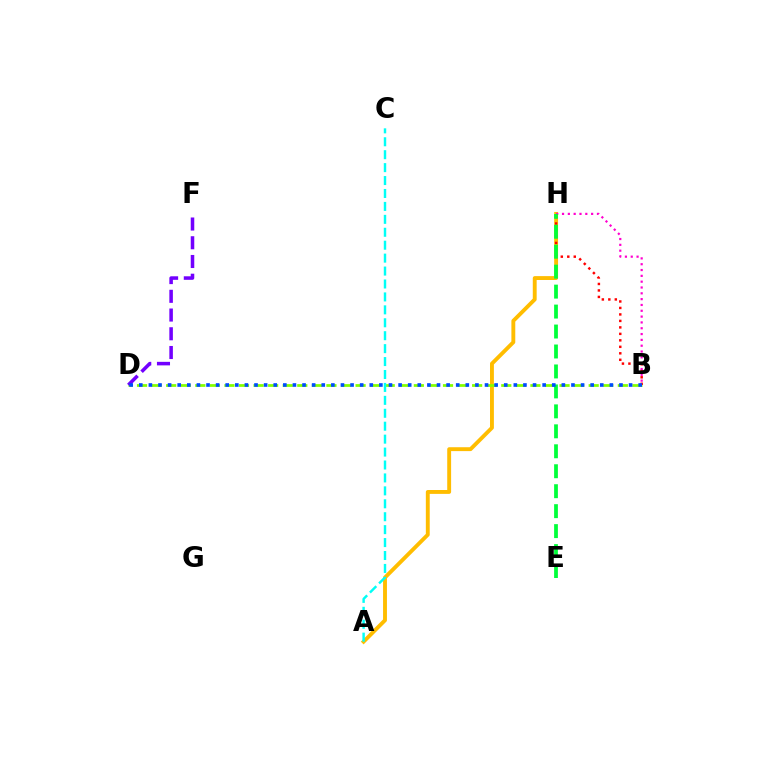{('A', 'H'): [{'color': '#ffbd00', 'line_style': 'solid', 'thickness': 2.79}], ('B', 'D'): [{'color': '#84ff00', 'line_style': 'dashed', 'thickness': 1.98}, {'color': '#004bff', 'line_style': 'dotted', 'thickness': 2.61}], ('B', 'H'): [{'color': '#ff0000', 'line_style': 'dotted', 'thickness': 1.76}, {'color': '#ff00cf', 'line_style': 'dotted', 'thickness': 1.58}], ('D', 'F'): [{'color': '#7200ff', 'line_style': 'dashed', 'thickness': 2.54}], ('A', 'C'): [{'color': '#00fff6', 'line_style': 'dashed', 'thickness': 1.76}], ('E', 'H'): [{'color': '#00ff39', 'line_style': 'dashed', 'thickness': 2.71}]}